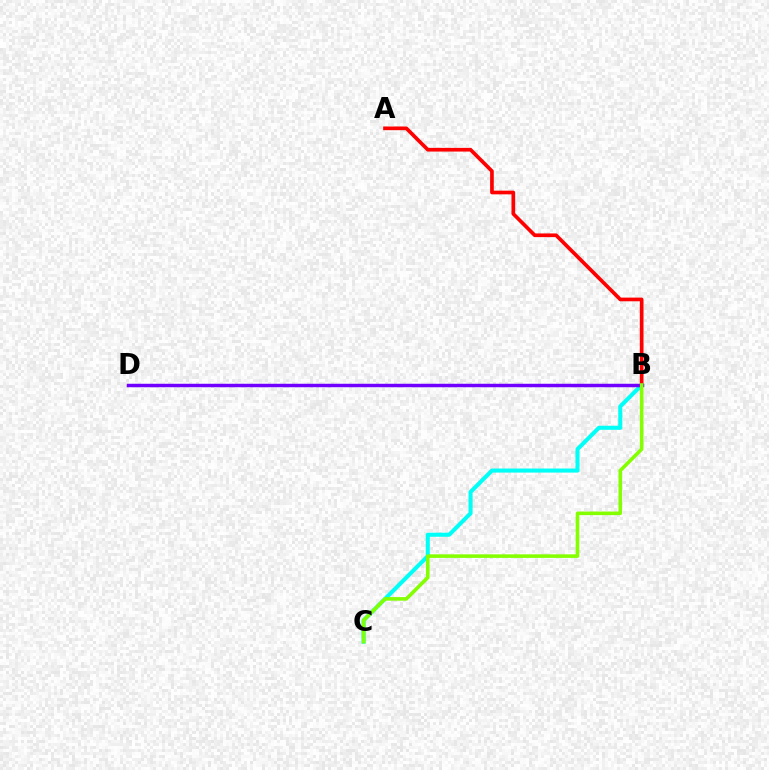{('B', 'C'): [{'color': '#00fff6', 'line_style': 'solid', 'thickness': 2.93}, {'color': '#84ff00', 'line_style': 'solid', 'thickness': 2.58}], ('A', 'B'): [{'color': '#ff0000', 'line_style': 'solid', 'thickness': 2.65}], ('B', 'D'): [{'color': '#7200ff', 'line_style': 'solid', 'thickness': 2.49}]}